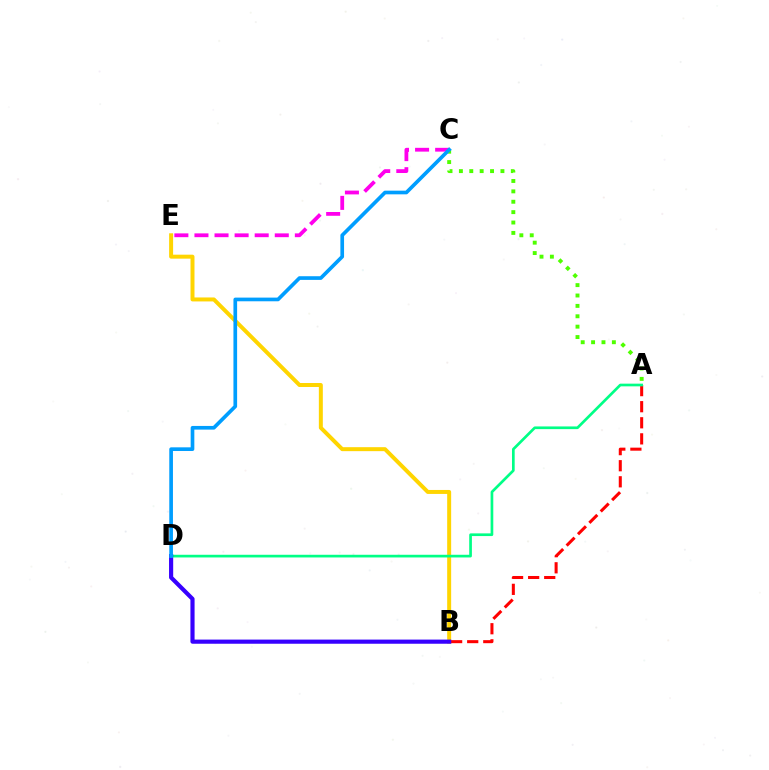{('C', 'E'): [{'color': '#ff00ed', 'line_style': 'dashed', 'thickness': 2.73}], ('B', 'E'): [{'color': '#ffd500', 'line_style': 'solid', 'thickness': 2.86}], ('A', 'B'): [{'color': '#ff0000', 'line_style': 'dashed', 'thickness': 2.18}], ('A', 'C'): [{'color': '#4fff00', 'line_style': 'dotted', 'thickness': 2.82}], ('A', 'D'): [{'color': '#00ff86', 'line_style': 'solid', 'thickness': 1.93}], ('B', 'D'): [{'color': '#3700ff', 'line_style': 'solid', 'thickness': 2.99}], ('C', 'D'): [{'color': '#009eff', 'line_style': 'solid', 'thickness': 2.65}]}